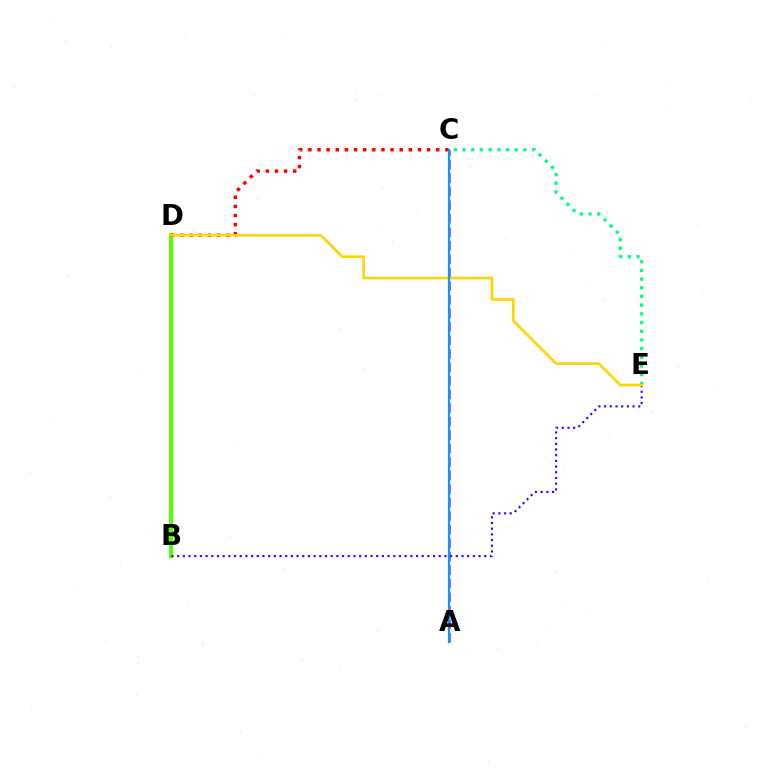{('A', 'C'): [{'color': '#ff00ed', 'line_style': 'dashed', 'thickness': 1.84}, {'color': '#009eff', 'line_style': 'solid', 'thickness': 1.6}], ('B', 'D'): [{'color': '#4fff00', 'line_style': 'solid', 'thickness': 2.87}], ('B', 'E'): [{'color': '#3700ff', 'line_style': 'dotted', 'thickness': 1.55}], ('C', 'E'): [{'color': '#00ff86', 'line_style': 'dotted', 'thickness': 2.36}], ('C', 'D'): [{'color': '#ff0000', 'line_style': 'dotted', 'thickness': 2.48}], ('D', 'E'): [{'color': '#ffd500', 'line_style': 'solid', 'thickness': 1.91}]}